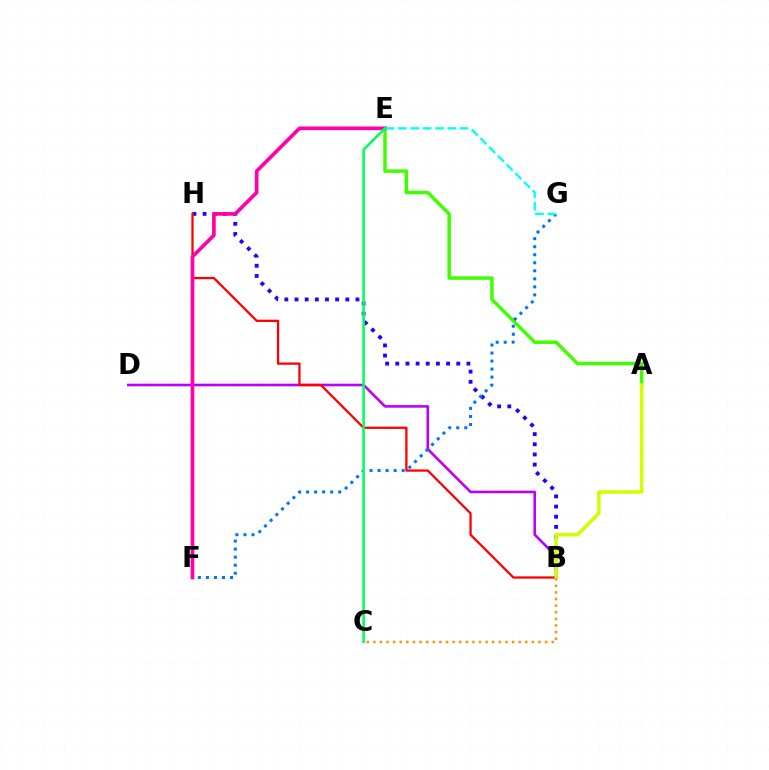{('B', 'H'): [{'color': '#2500ff', 'line_style': 'dotted', 'thickness': 2.76}, {'color': '#ff0000', 'line_style': 'solid', 'thickness': 1.64}], ('A', 'E'): [{'color': '#3dff00', 'line_style': 'solid', 'thickness': 2.51}], ('B', 'D'): [{'color': '#b900ff', 'line_style': 'solid', 'thickness': 1.88}], ('F', 'G'): [{'color': '#0074ff', 'line_style': 'dotted', 'thickness': 2.18}], ('E', 'F'): [{'color': '#ff00ac', 'line_style': 'solid', 'thickness': 2.65}], ('A', 'B'): [{'color': '#d1ff00', 'line_style': 'solid', 'thickness': 2.54}], ('C', 'E'): [{'color': '#00ff5c', 'line_style': 'solid', 'thickness': 1.86}], ('E', 'G'): [{'color': '#00fff6', 'line_style': 'dashed', 'thickness': 1.68}], ('B', 'C'): [{'color': '#ff9400', 'line_style': 'dotted', 'thickness': 1.79}]}